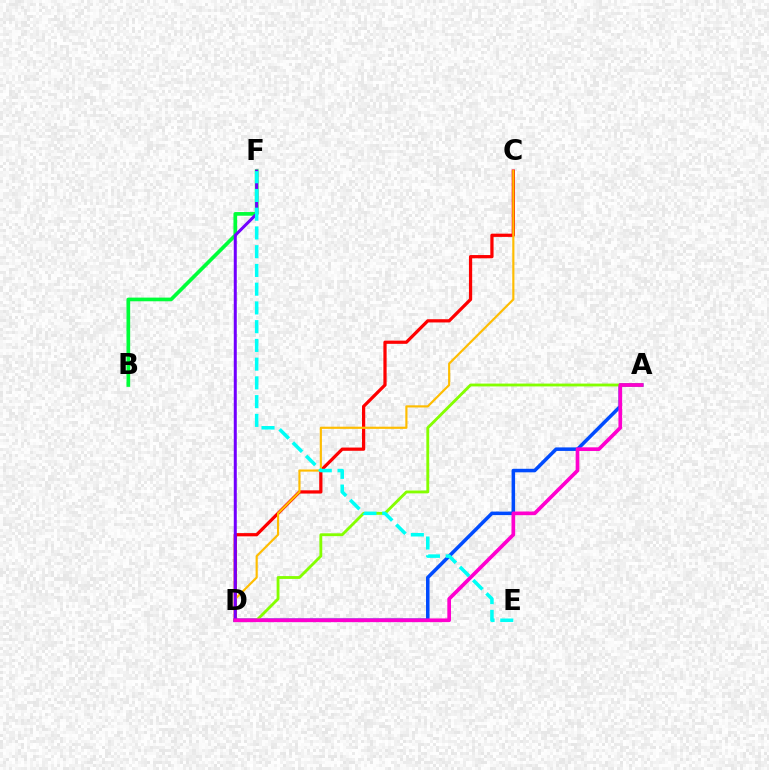{('C', 'D'): [{'color': '#ff0000', 'line_style': 'solid', 'thickness': 2.33}, {'color': '#ffbd00', 'line_style': 'solid', 'thickness': 1.56}], ('A', 'D'): [{'color': '#004bff', 'line_style': 'solid', 'thickness': 2.54}, {'color': '#84ff00', 'line_style': 'solid', 'thickness': 2.05}, {'color': '#ff00cf', 'line_style': 'solid', 'thickness': 2.65}], ('B', 'F'): [{'color': '#00ff39', 'line_style': 'solid', 'thickness': 2.65}], ('D', 'F'): [{'color': '#7200ff', 'line_style': 'solid', 'thickness': 2.17}], ('E', 'F'): [{'color': '#00fff6', 'line_style': 'dashed', 'thickness': 2.55}]}